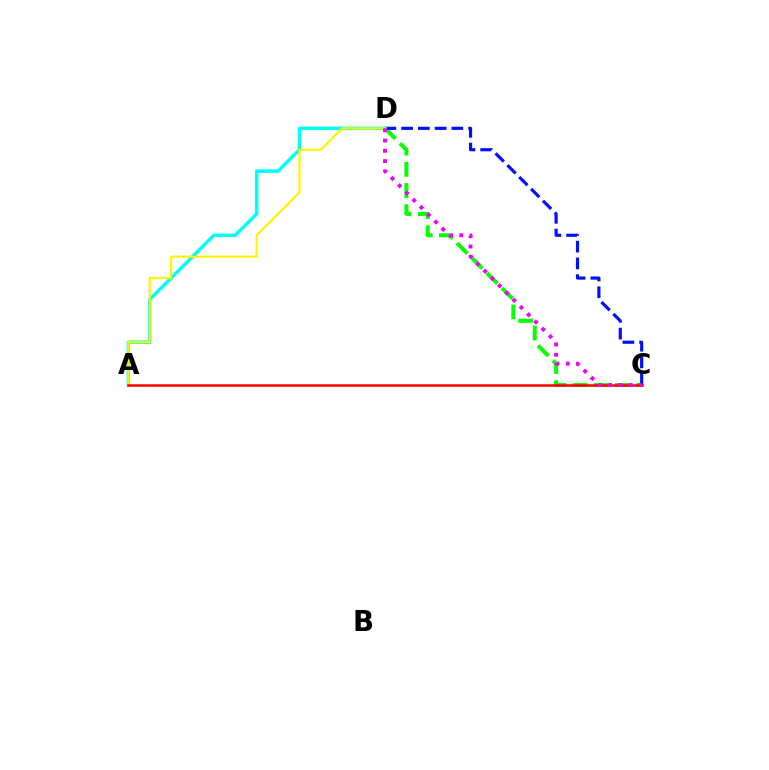{('C', 'D'): [{'color': '#08ff00', 'line_style': 'dashed', 'thickness': 2.88}, {'color': '#0010ff', 'line_style': 'dashed', 'thickness': 2.27}, {'color': '#ee00ff', 'line_style': 'dotted', 'thickness': 2.79}], ('A', 'D'): [{'color': '#00fff6', 'line_style': 'solid', 'thickness': 2.5}, {'color': '#fcf500', 'line_style': 'solid', 'thickness': 1.54}], ('A', 'C'): [{'color': '#ff0000', 'line_style': 'solid', 'thickness': 1.81}]}